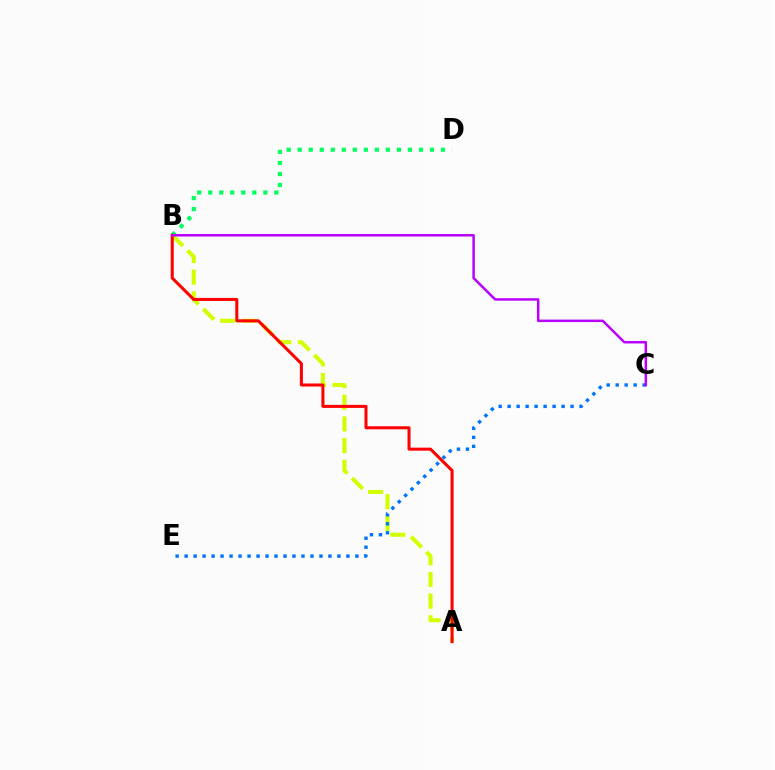{('B', 'D'): [{'color': '#00ff5c', 'line_style': 'dotted', 'thickness': 2.99}], ('A', 'B'): [{'color': '#d1ff00', 'line_style': 'dashed', 'thickness': 2.94}, {'color': '#ff0000', 'line_style': 'solid', 'thickness': 2.18}], ('C', 'E'): [{'color': '#0074ff', 'line_style': 'dotted', 'thickness': 2.44}], ('B', 'C'): [{'color': '#b900ff', 'line_style': 'solid', 'thickness': 1.79}]}